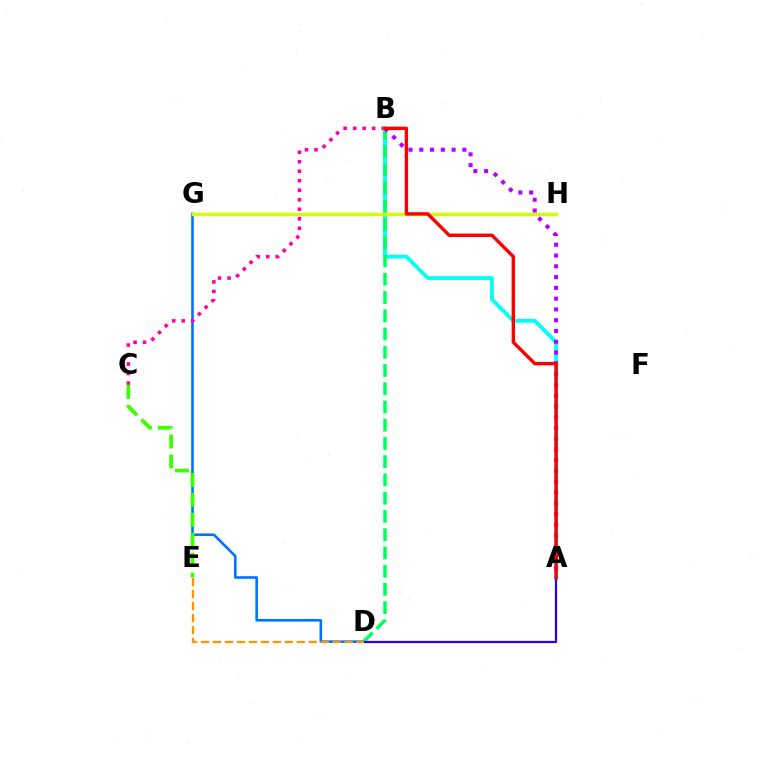{('D', 'G'): [{'color': '#0074ff', 'line_style': 'solid', 'thickness': 1.88}], ('B', 'C'): [{'color': '#ff00ac', 'line_style': 'dotted', 'thickness': 2.58}], ('A', 'B'): [{'color': '#00fff6', 'line_style': 'solid', 'thickness': 2.74}, {'color': '#b900ff', 'line_style': 'dotted', 'thickness': 2.93}, {'color': '#ff0000', 'line_style': 'solid', 'thickness': 2.45}], ('B', 'D'): [{'color': '#00ff5c', 'line_style': 'dashed', 'thickness': 2.48}], ('G', 'H'): [{'color': '#d1ff00', 'line_style': 'solid', 'thickness': 2.47}], ('A', 'D'): [{'color': '#2500ff', 'line_style': 'solid', 'thickness': 1.62}], ('C', 'E'): [{'color': '#3dff00', 'line_style': 'dashed', 'thickness': 2.71}], ('D', 'E'): [{'color': '#ff9400', 'line_style': 'dashed', 'thickness': 1.63}]}